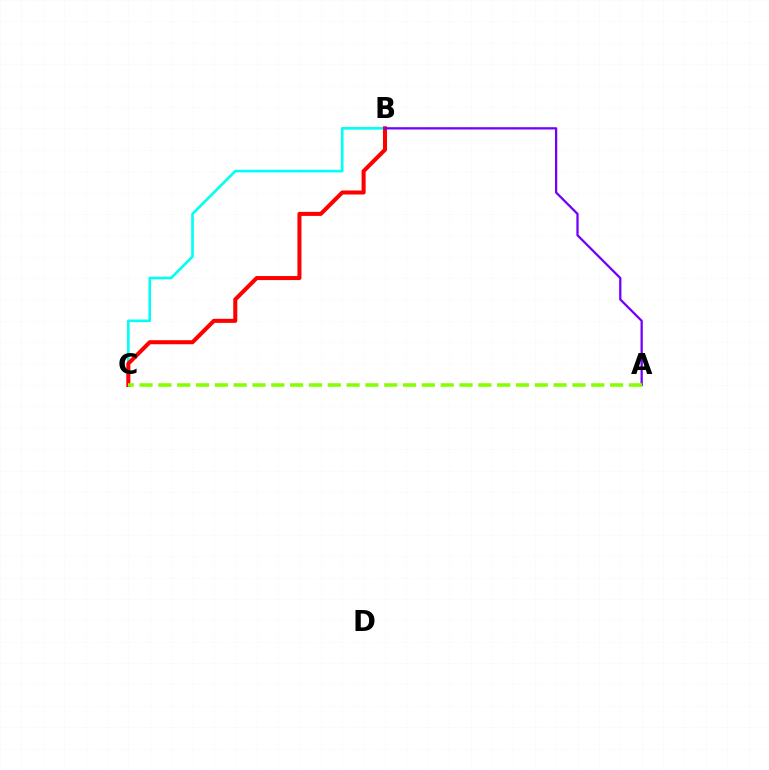{('B', 'C'): [{'color': '#00fff6', 'line_style': 'solid', 'thickness': 1.9}, {'color': '#ff0000', 'line_style': 'solid', 'thickness': 2.91}], ('A', 'B'): [{'color': '#7200ff', 'line_style': 'solid', 'thickness': 1.63}], ('A', 'C'): [{'color': '#84ff00', 'line_style': 'dashed', 'thickness': 2.56}]}